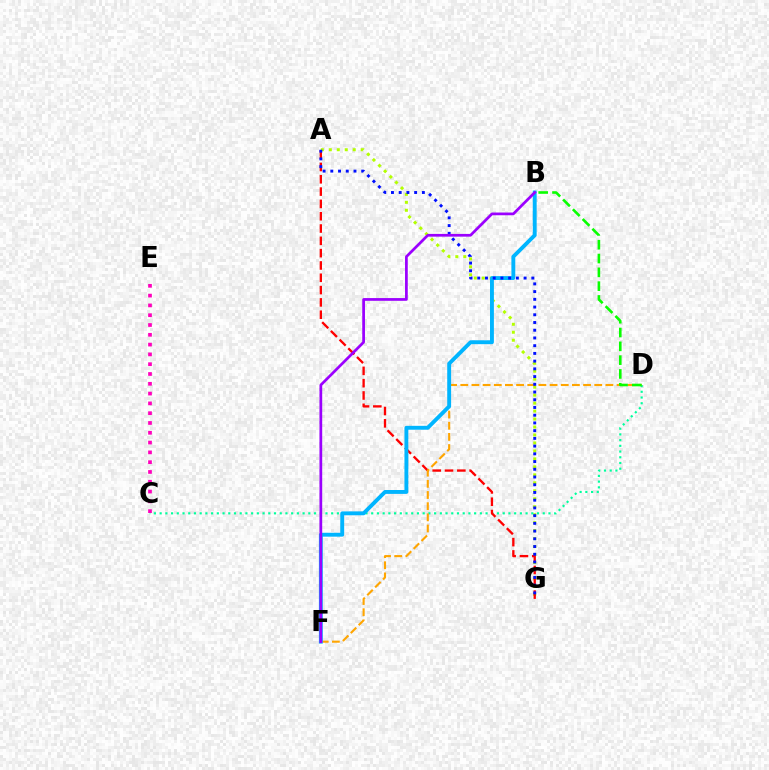{('A', 'G'): [{'color': '#b3ff00', 'line_style': 'dotted', 'thickness': 2.17}, {'color': '#ff0000', 'line_style': 'dashed', 'thickness': 1.67}, {'color': '#0010ff', 'line_style': 'dotted', 'thickness': 2.1}], ('C', 'D'): [{'color': '#00ff9d', 'line_style': 'dotted', 'thickness': 1.55}], ('C', 'E'): [{'color': '#ff00bd', 'line_style': 'dotted', 'thickness': 2.66}], ('D', 'F'): [{'color': '#ffa500', 'line_style': 'dashed', 'thickness': 1.52}], ('B', 'F'): [{'color': '#00b5ff', 'line_style': 'solid', 'thickness': 2.8}, {'color': '#9b00ff', 'line_style': 'solid', 'thickness': 1.97}], ('B', 'D'): [{'color': '#08ff00', 'line_style': 'dashed', 'thickness': 1.88}]}